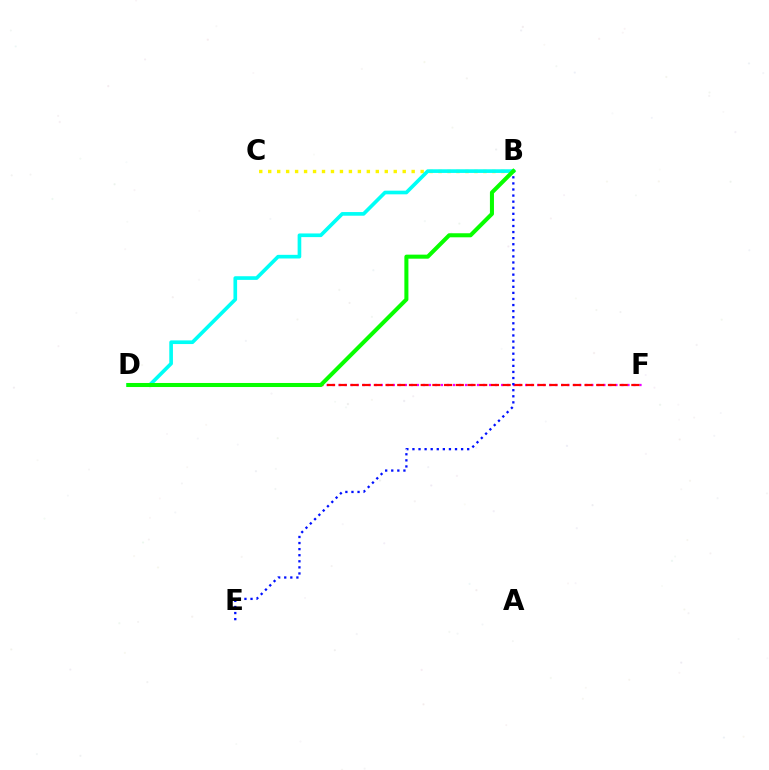{('D', 'F'): [{'color': '#ee00ff', 'line_style': 'dotted', 'thickness': 1.63}, {'color': '#ff0000', 'line_style': 'dashed', 'thickness': 1.59}], ('B', 'E'): [{'color': '#0010ff', 'line_style': 'dotted', 'thickness': 1.65}], ('B', 'C'): [{'color': '#fcf500', 'line_style': 'dotted', 'thickness': 2.44}], ('B', 'D'): [{'color': '#00fff6', 'line_style': 'solid', 'thickness': 2.63}, {'color': '#08ff00', 'line_style': 'solid', 'thickness': 2.91}]}